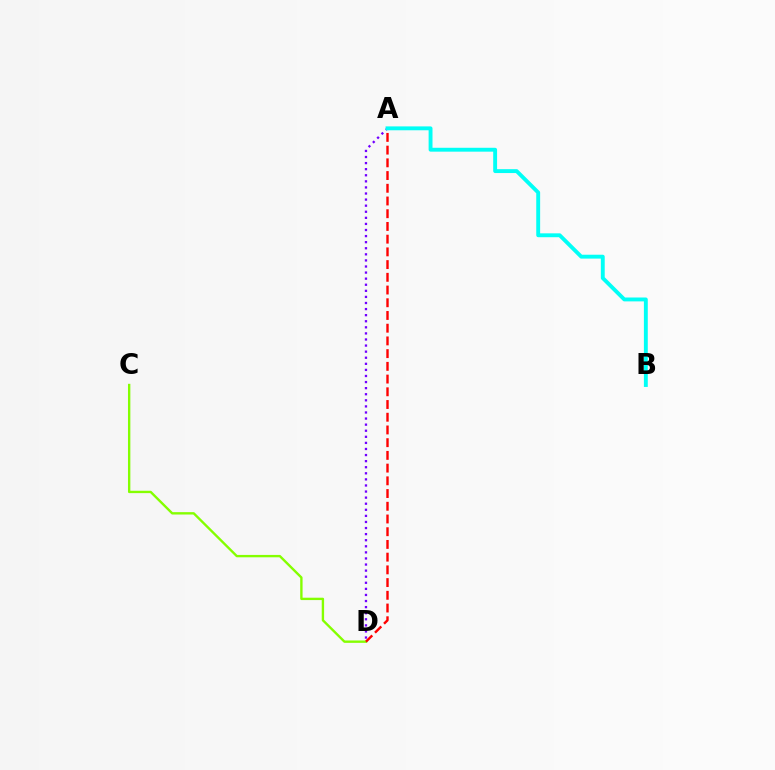{('C', 'D'): [{'color': '#84ff00', 'line_style': 'solid', 'thickness': 1.71}], ('A', 'D'): [{'color': '#7200ff', 'line_style': 'dotted', 'thickness': 1.65}, {'color': '#ff0000', 'line_style': 'dashed', 'thickness': 1.73}], ('A', 'B'): [{'color': '#00fff6', 'line_style': 'solid', 'thickness': 2.79}]}